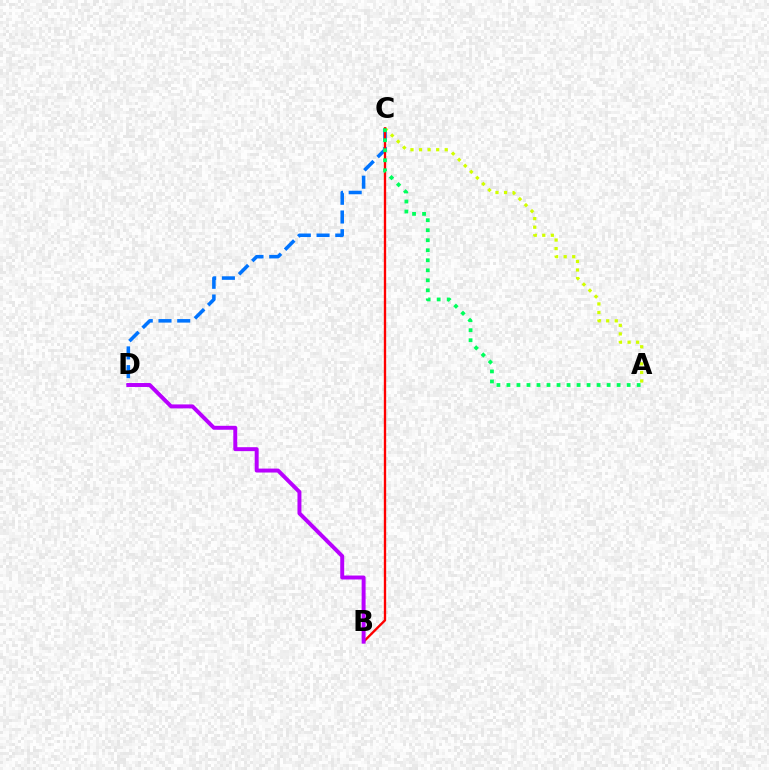{('C', 'D'): [{'color': '#0074ff', 'line_style': 'dashed', 'thickness': 2.54}], ('A', 'C'): [{'color': '#d1ff00', 'line_style': 'dotted', 'thickness': 2.33}, {'color': '#00ff5c', 'line_style': 'dotted', 'thickness': 2.72}], ('B', 'C'): [{'color': '#ff0000', 'line_style': 'solid', 'thickness': 1.69}], ('B', 'D'): [{'color': '#b900ff', 'line_style': 'solid', 'thickness': 2.84}]}